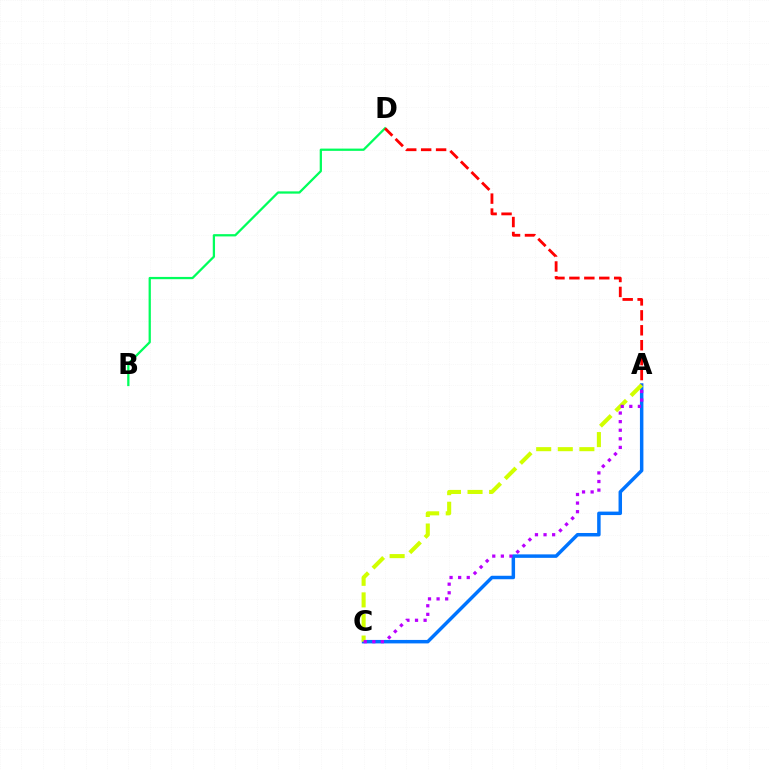{('A', 'C'): [{'color': '#0074ff', 'line_style': 'solid', 'thickness': 2.5}, {'color': '#d1ff00', 'line_style': 'dashed', 'thickness': 2.93}, {'color': '#b900ff', 'line_style': 'dotted', 'thickness': 2.33}], ('B', 'D'): [{'color': '#00ff5c', 'line_style': 'solid', 'thickness': 1.63}], ('A', 'D'): [{'color': '#ff0000', 'line_style': 'dashed', 'thickness': 2.03}]}